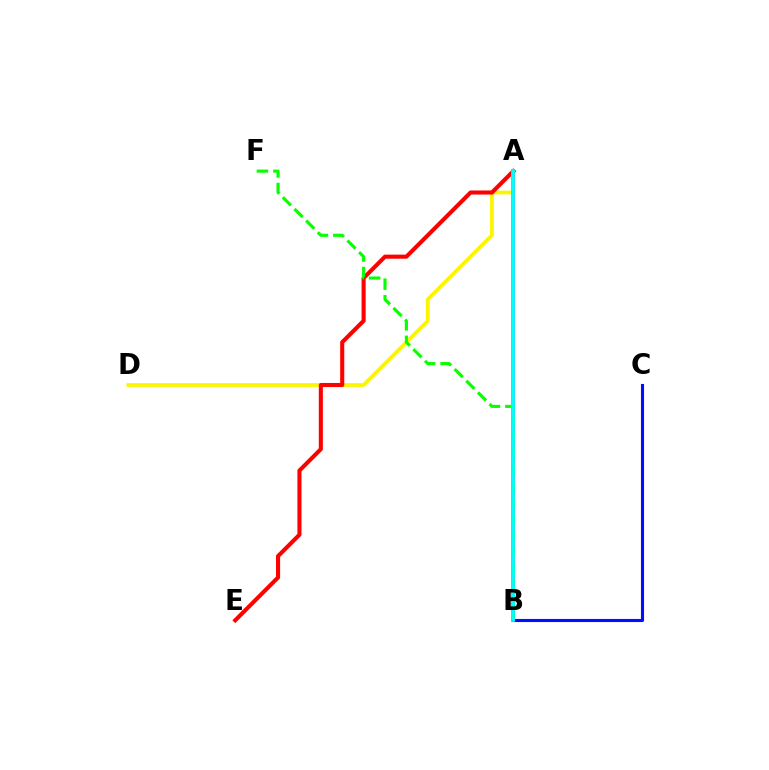{('A', 'D'): [{'color': '#fcf500', 'line_style': 'solid', 'thickness': 2.7}], ('A', 'B'): [{'color': '#ee00ff', 'line_style': 'solid', 'thickness': 2.59}, {'color': '#00fff6', 'line_style': 'solid', 'thickness': 2.69}], ('A', 'E'): [{'color': '#ff0000', 'line_style': 'solid', 'thickness': 2.94}], ('B', 'C'): [{'color': '#0010ff', 'line_style': 'solid', 'thickness': 2.23}], ('B', 'F'): [{'color': '#08ff00', 'line_style': 'dashed', 'thickness': 2.24}]}